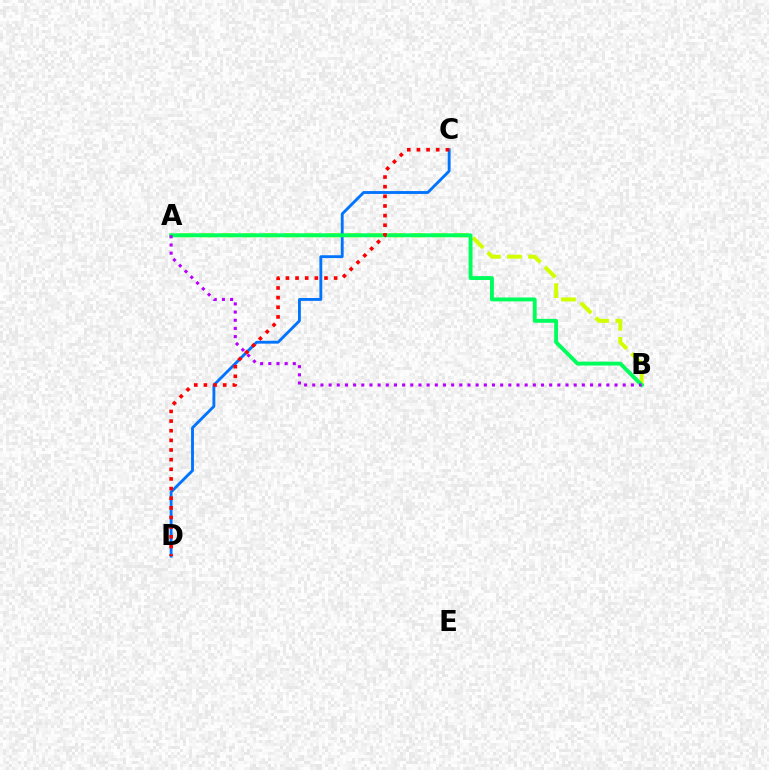{('A', 'B'): [{'color': '#d1ff00', 'line_style': 'dashed', 'thickness': 2.86}, {'color': '#00ff5c', 'line_style': 'solid', 'thickness': 2.8}, {'color': '#b900ff', 'line_style': 'dotted', 'thickness': 2.22}], ('C', 'D'): [{'color': '#0074ff', 'line_style': 'solid', 'thickness': 2.06}, {'color': '#ff0000', 'line_style': 'dotted', 'thickness': 2.62}]}